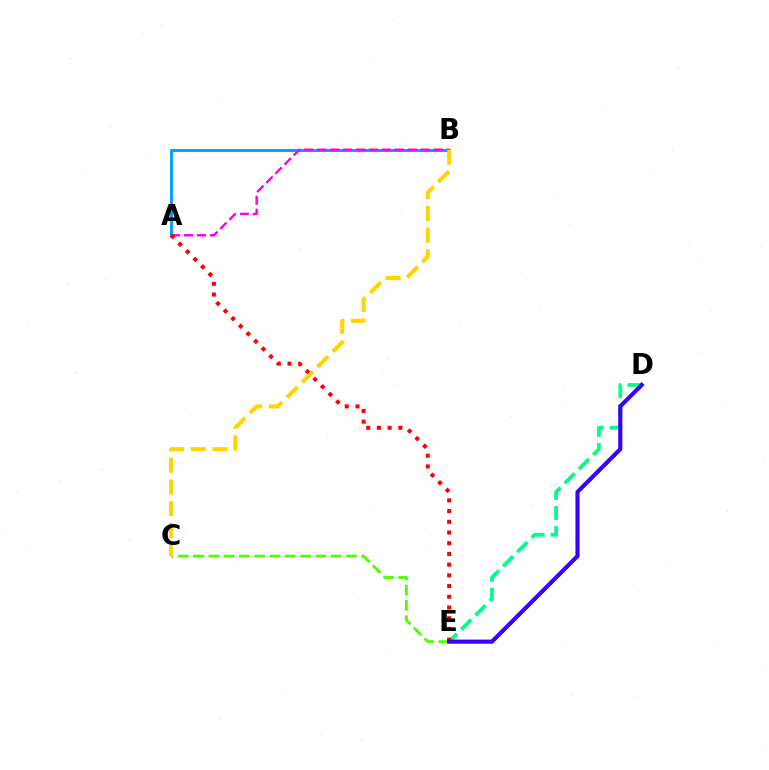{('A', 'B'): [{'color': '#009eff', 'line_style': 'solid', 'thickness': 2.12}, {'color': '#ff00ed', 'line_style': 'dashed', 'thickness': 1.76}], ('D', 'E'): [{'color': '#00ff86', 'line_style': 'dashed', 'thickness': 2.74}, {'color': '#3700ff', 'line_style': 'solid', 'thickness': 2.97}], ('C', 'E'): [{'color': '#4fff00', 'line_style': 'dashed', 'thickness': 2.08}], ('A', 'E'): [{'color': '#ff0000', 'line_style': 'dotted', 'thickness': 2.91}], ('B', 'C'): [{'color': '#ffd500', 'line_style': 'dashed', 'thickness': 2.94}]}